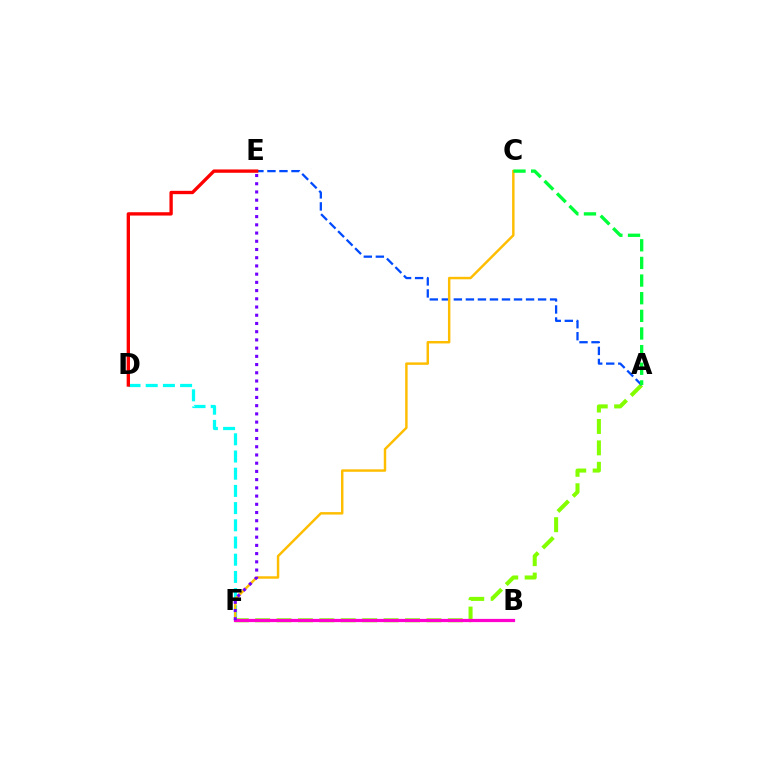{('A', 'F'): [{'color': '#84ff00', 'line_style': 'dashed', 'thickness': 2.91}], ('A', 'E'): [{'color': '#004bff', 'line_style': 'dashed', 'thickness': 1.63}], ('D', 'F'): [{'color': '#00fff6', 'line_style': 'dashed', 'thickness': 2.34}], ('C', 'F'): [{'color': '#ffbd00', 'line_style': 'solid', 'thickness': 1.77}], ('B', 'F'): [{'color': '#ff00cf', 'line_style': 'solid', 'thickness': 2.31}], ('D', 'E'): [{'color': '#ff0000', 'line_style': 'solid', 'thickness': 2.4}], ('A', 'C'): [{'color': '#00ff39', 'line_style': 'dashed', 'thickness': 2.4}], ('E', 'F'): [{'color': '#7200ff', 'line_style': 'dotted', 'thickness': 2.23}]}